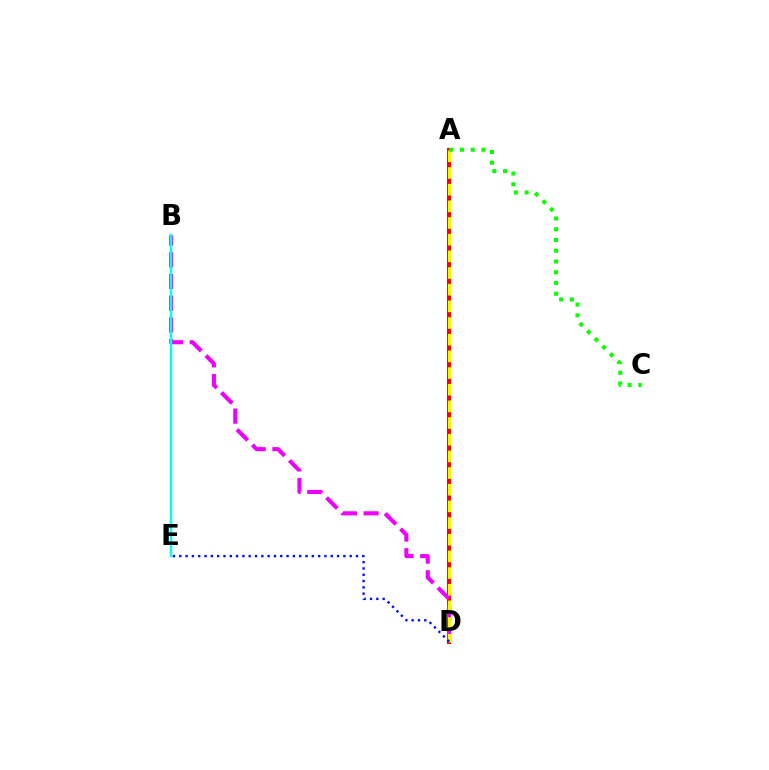{('A', 'D'): [{'color': '#ff0000', 'line_style': 'solid', 'thickness': 2.95}, {'color': '#fcf500', 'line_style': 'dashed', 'thickness': 2.26}], ('B', 'D'): [{'color': '#ee00ff', 'line_style': 'dashed', 'thickness': 2.95}], ('D', 'E'): [{'color': '#0010ff', 'line_style': 'dotted', 'thickness': 1.71}], ('B', 'E'): [{'color': '#00fff6', 'line_style': 'solid', 'thickness': 1.79}], ('A', 'C'): [{'color': '#08ff00', 'line_style': 'dotted', 'thickness': 2.92}]}